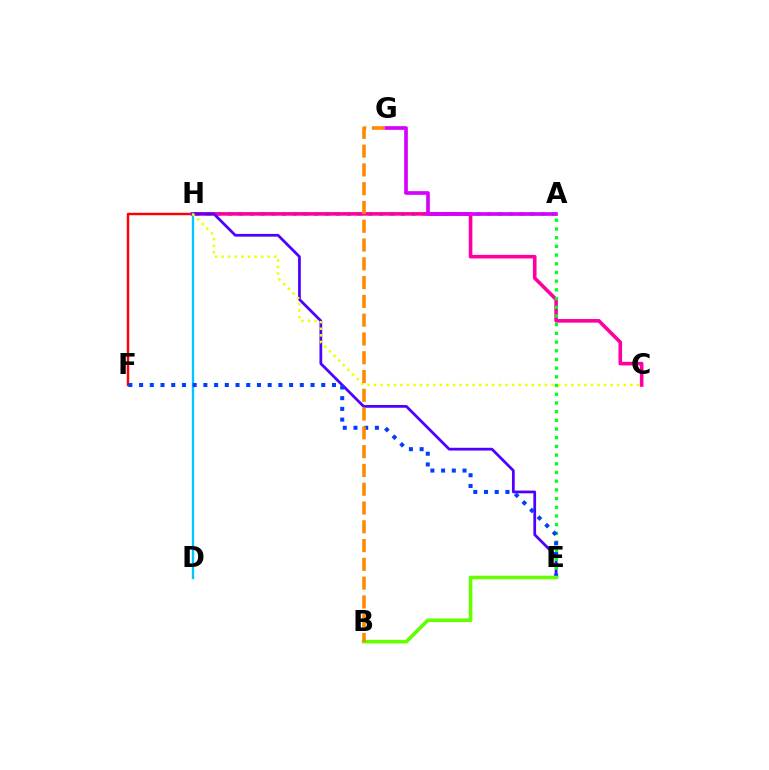{('A', 'H'): [{'color': '#00ffaf', 'line_style': 'dotted', 'thickness': 2.93}], ('F', 'H'): [{'color': '#ff0000', 'line_style': 'solid', 'thickness': 1.74}], ('C', 'H'): [{'color': '#ff00a0', 'line_style': 'solid', 'thickness': 2.6}, {'color': '#eeff00', 'line_style': 'dotted', 'thickness': 1.79}], ('A', 'G'): [{'color': '#d600ff', 'line_style': 'solid', 'thickness': 2.64}], ('E', 'H'): [{'color': '#4f00ff', 'line_style': 'solid', 'thickness': 1.98}], ('A', 'E'): [{'color': '#00ff27', 'line_style': 'dotted', 'thickness': 2.36}], ('D', 'H'): [{'color': '#00c7ff', 'line_style': 'solid', 'thickness': 1.71}], ('E', 'F'): [{'color': '#003fff', 'line_style': 'dotted', 'thickness': 2.91}], ('B', 'E'): [{'color': '#66ff00', 'line_style': 'solid', 'thickness': 2.61}], ('B', 'G'): [{'color': '#ff8800', 'line_style': 'dashed', 'thickness': 2.55}]}